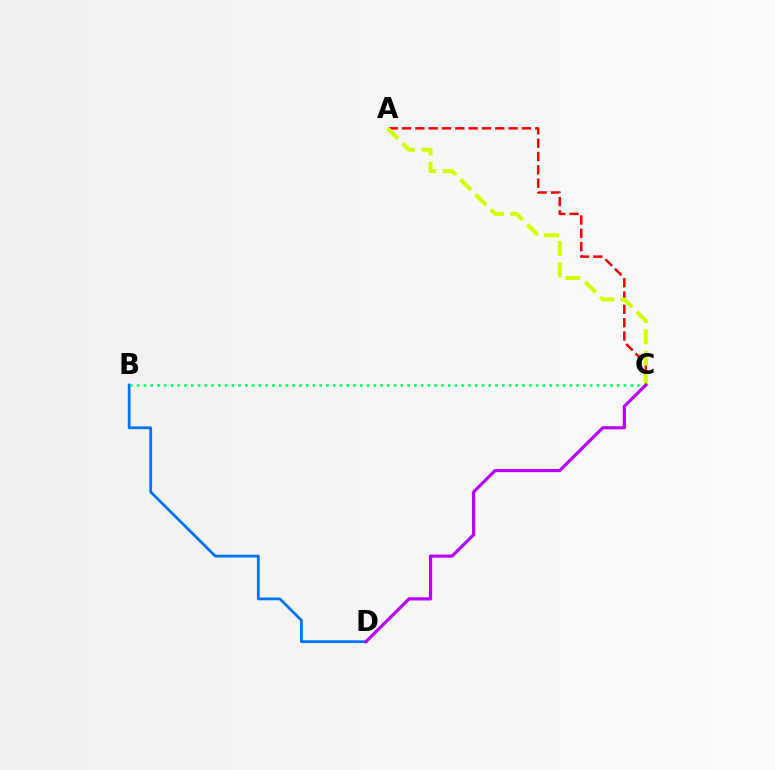{('A', 'C'): [{'color': '#ff0000', 'line_style': 'dashed', 'thickness': 1.81}, {'color': '#d1ff00', 'line_style': 'dashed', 'thickness': 2.9}], ('B', 'D'): [{'color': '#0074ff', 'line_style': 'solid', 'thickness': 2.0}], ('B', 'C'): [{'color': '#00ff5c', 'line_style': 'dotted', 'thickness': 1.84}], ('C', 'D'): [{'color': '#b900ff', 'line_style': 'solid', 'thickness': 2.29}]}